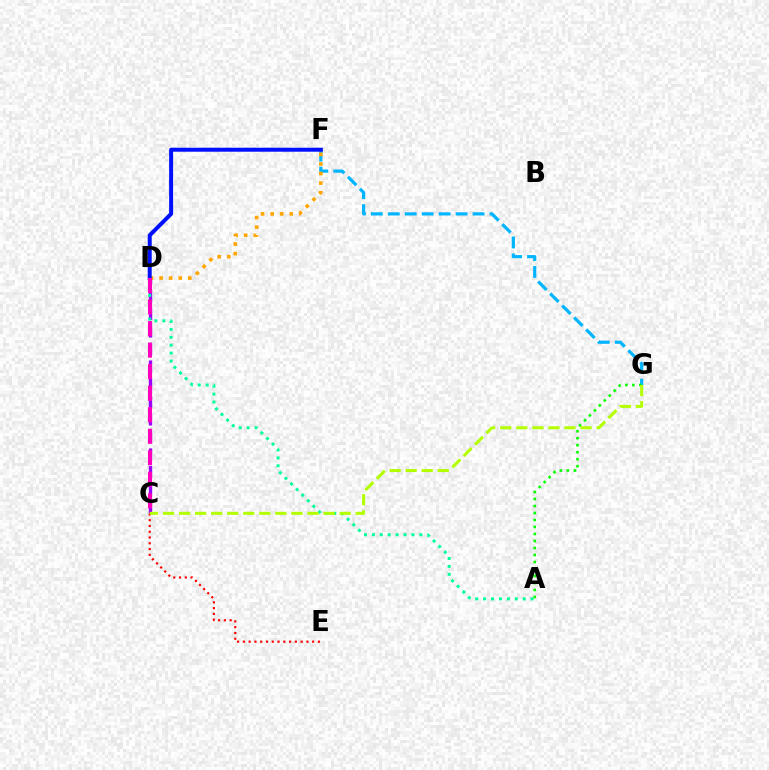{('C', 'D'): [{'color': '#9b00ff', 'line_style': 'dashed', 'thickness': 2.39}, {'color': '#ff00bd', 'line_style': 'dashed', 'thickness': 2.93}], ('C', 'E'): [{'color': '#ff0000', 'line_style': 'dotted', 'thickness': 1.57}], ('F', 'G'): [{'color': '#00b5ff', 'line_style': 'dashed', 'thickness': 2.3}], ('D', 'F'): [{'color': '#ffa500', 'line_style': 'dotted', 'thickness': 2.6}, {'color': '#0010ff', 'line_style': 'solid', 'thickness': 2.87}], ('A', 'D'): [{'color': '#00ff9d', 'line_style': 'dotted', 'thickness': 2.15}], ('A', 'G'): [{'color': '#08ff00', 'line_style': 'dotted', 'thickness': 1.9}], ('C', 'G'): [{'color': '#b3ff00', 'line_style': 'dashed', 'thickness': 2.18}]}